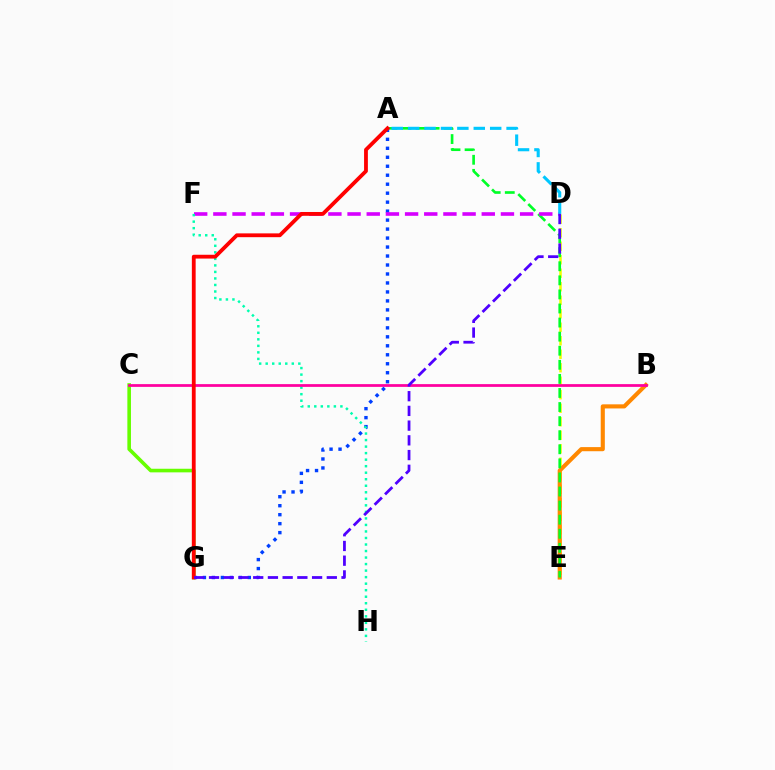{('D', 'E'): [{'color': '#eeff00', 'line_style': 'dashed', 'thickness': 1.83}], ('B', 'E'): [{'color': '#ff8800', 'line_style': 'solid', 'thickness': 2.96}], ('A', 'E'): [{'color': '#00ff27', 'line_style': 'dashed', 'thickness': 1.91}], ('A', 'G'): [{'color': '#003fff', 'line_style': 'dotted', 'thickness': 2.44}, {'color': '#ff0000', 'line_style': 'solid', 'thickness': 2.74}], ('C', 'G'): [{'color': '#66ff00', 'line_style': 'solid', 'thickness': 2.59}], ('D', 'F'): [{'color': '#d600ff', 'line_style': 'dashed', 'thickness': 2.6}], ('F', 'H'): [{'color': '#00ffaf', 'line_style': 'dotted', 'thickness': 1.77}], ('B', 'C'): [{'color': '#ff00a0', 'line_style': 'solid', 'thickness': 1.99}], ('A', 'D'): [{'color': '#00c7ff', 'line_style': 'dashed', 'thickness': 2.23}], ('D', 'G'): [{'color': '#4f00ff', 'line_style': 'dashed', 'thickness': 2.0}]}